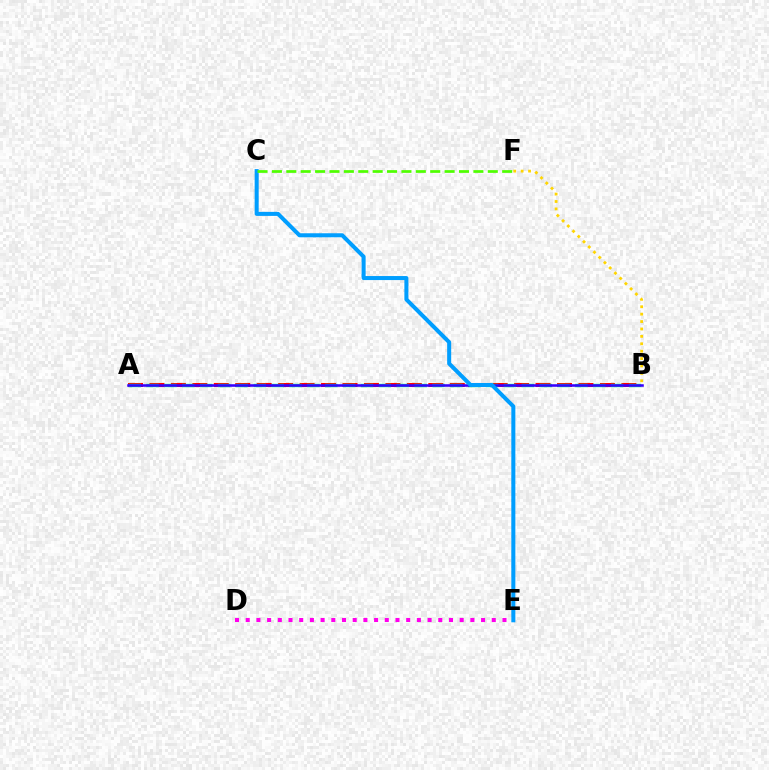{('B', 'F'): [{'color': '#ffd500', 'line_style': 'dotted', 'thickness': 2.01}], ('A', 'B'): [{'color': '#ff0000', 'line_style': 'dashed', 'thickness': 2.91}, {'color': '#00ff86', 'line_style': 'dashed', 'thickness': 2.43}, {'color': '#3700ff', 'line_style': 'solid', 'thickness': 1.84}], ('C', 'E'): [{'color': '#009eff', 'line_style': 'solid', 'thickness': 2.9}], ('D', 'E'): [{'color': '#ff00ed', 'line_style': 'dotted', 'thickness': 2.91}], ('C', 'F'): [{'color': '#4fff00', 'line_style': 'dashed', 'thickness': 1.96}]}